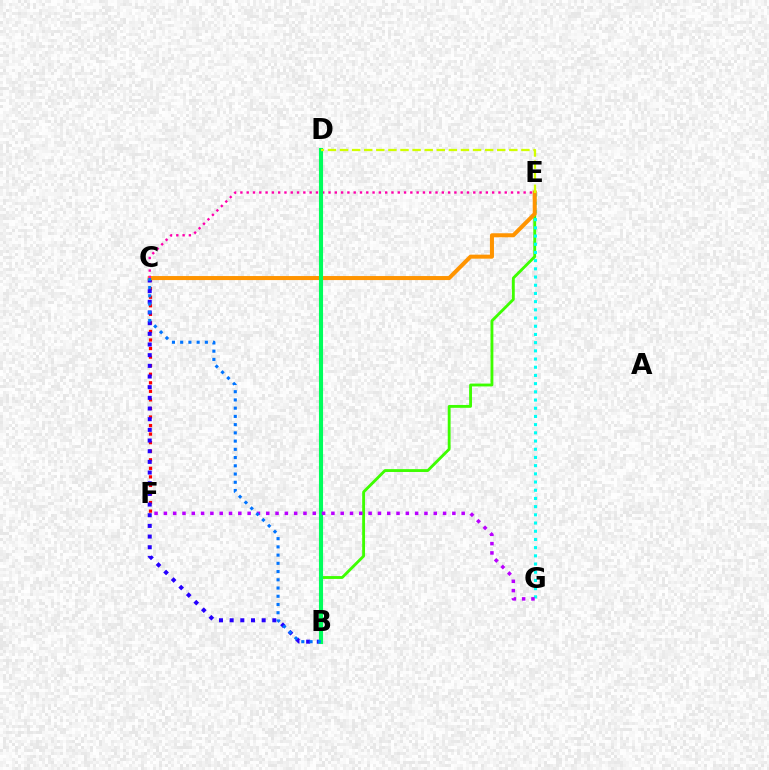{('C', 'F'): [{'color': '#ff0000', 'line_style': 'dotted', 'thickness': 2.32}], ('B', 'E'): [{'color': '#3dff00', 'line_style': 'solid', 'thickness': 2.05}], ('E', 'G'): [{'color': '#00fff6', 'line_style': 'dotted', 'thickness': 2.23}], ('B', 'C'): [{'color': '#2500ff', 'line_style': 'dotted', 'thickness': 2.9}, {'color': '#0074ff', 'line_style': 'dotted', 'thickness': 2.24}], ('C', 'E'): [{'color': '#ff9400', 'line_style': 'solid', 'thickness': 2.9}, {'color': '#ff00ac', 'line_style': 'dotted', 'thickness': 1.71}], ('B', 'D'): [{'color': '#00ff5c', 'line_style': 'solid', 'thickness': 2.95}], ('F', 'G'): [{'color': '#b900ff', 'line_style': 'dotted', 'thickness': 2.53}], ('D', 'E'): [{'color': '#d1ff00', 'line_style': 'dashed', 'thickness': 1.64}]}